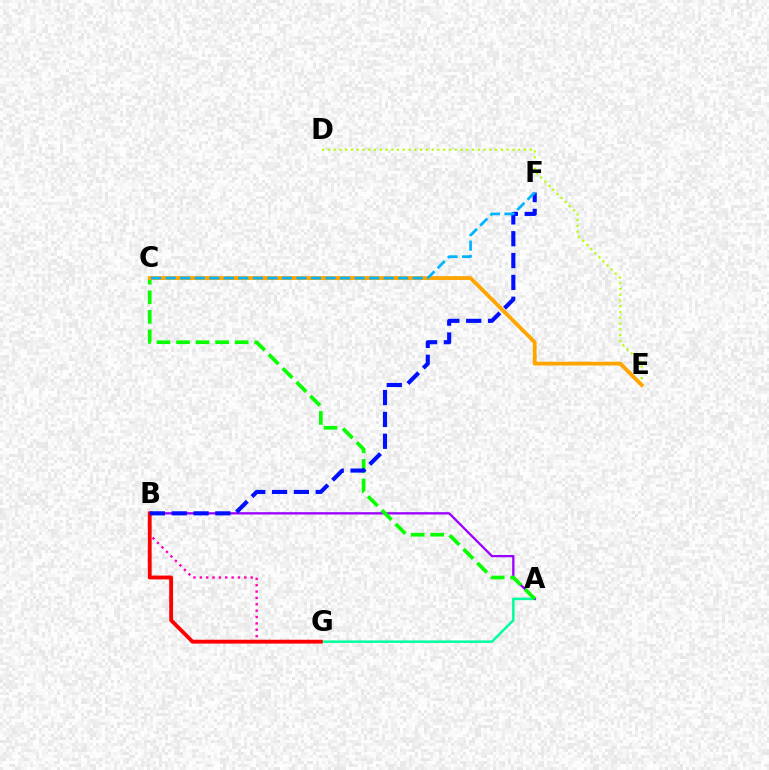{('B', 'G'): [{'color': '#ff00bd', 'line_style': 'dotted', 'thickness': 1.73}, {'color': '#ff0000', 'line_style': 'solid', 'thickness': 2.77}], ('A', 'G'): [{'color': '#00ff9d', 'line_style': 'solid', 'thickness': 1.78}], ('A', 'B'): [{'color': '#9b00ff', 'line_style': 'solid', 'thickness': 1.65}], ('A', 'C'): [{'color': '#08ff00', 'line_style': 'dashed', 'thickness': 2.66}], ('D', 'E'): [{'color': '#b3ff00', 'line_style': 'dotted', 'thickness': 1.57}], ('C', 'E'): [{'color': '#ffa500', 'line_style': 'solid', 'thickness': 2.75}], ('B', 'F'): [{'color': '#0010ff', 'line_style': 'dashed', 'thickness': 2.97}], ('C', 'F'): [{'color': '#00b5ff', 'line_style': 'dashed', 'thickness': 1.97}]}